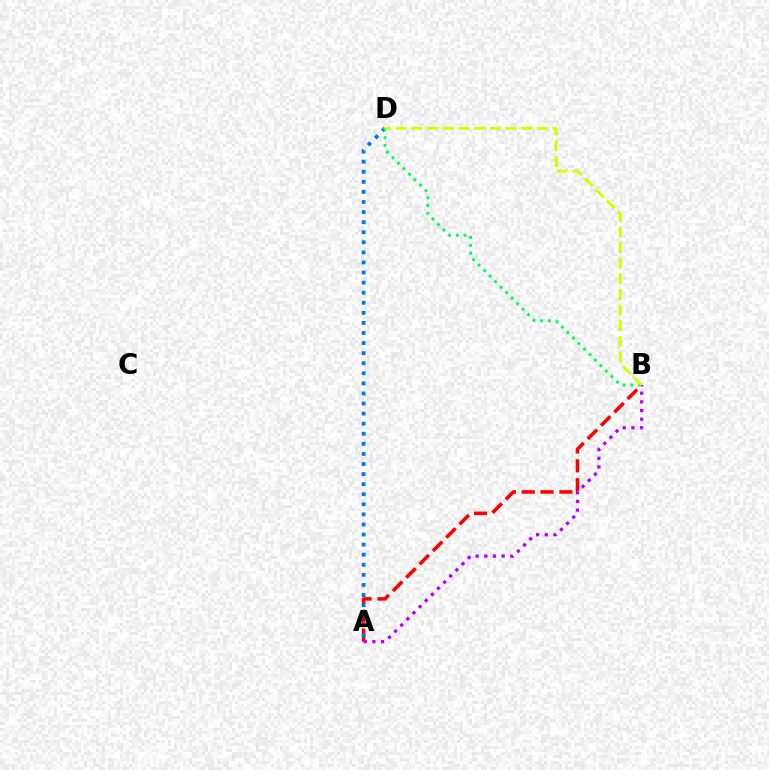{('A', 'B'): [{'color': '#ff0000', 'line_style': 'dashed', 'thickness': 2.56}, {'color': '#b900ff', 'line_style': 'dotted', 'thickness': 2.35}], ('A', 'D'): [{'color': '#0074ff', 'line_style': 'dotted', 'thickness': 2.74}], ('B', 'D'): [{'color': '#00ff5c', 'line_style': 'dotted', 'thickness': 2.12}, {'color': '#d1ff00', 'line_style': 'dashed', 'thickness': 2.13}]}